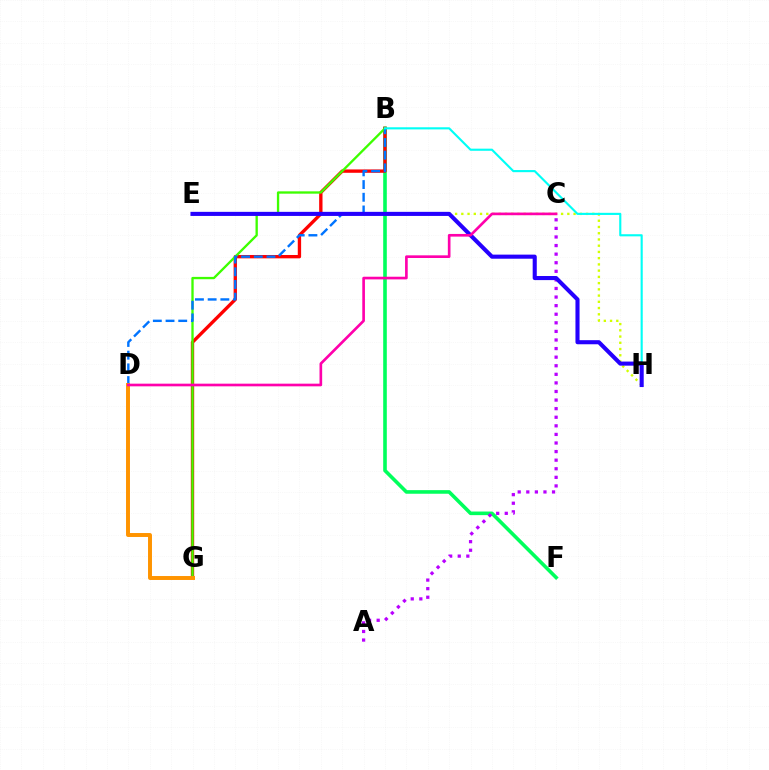{('B', 'F'): [{'color': '#00ff5c', 'line_style': 'solid', 'thickness': 2.6}], ('B', 'G'): [{'color': '#ff0000', 'line_style': 'solid', 'thickness': 2.41}, {'color': '#3dff00', 'line_style': 'solid', 'thickness': 1.68}], ('E', 'H'): [{'color': '#d1ff00', 'line_style': 'dotted', 'thickness': 1.69}, {'color': '#2500ff', 'line_style': 'solid', 'thickness': 2.95}], ('B', 'D'): [{'color': '#0074ff', 'line_style': 'dashed', 'thickness': 1.73}], ('D', 'G'): [{'color': '#ff9400', 'line_style': 'solid', 'thickness': 2.84}], ('B', 'H'): [{'color': '#00fff6', 'line_style': 'solid', 'thickness': 1.53}], ('A', 'C'): [{'color': '#b900ff', 'line_style': 'dotted', 'thickness': 2.33}], ('C', 'D'): [{'color': '#ff00ac', 'line_style': 'solid', 'thickness': 1.92}]}